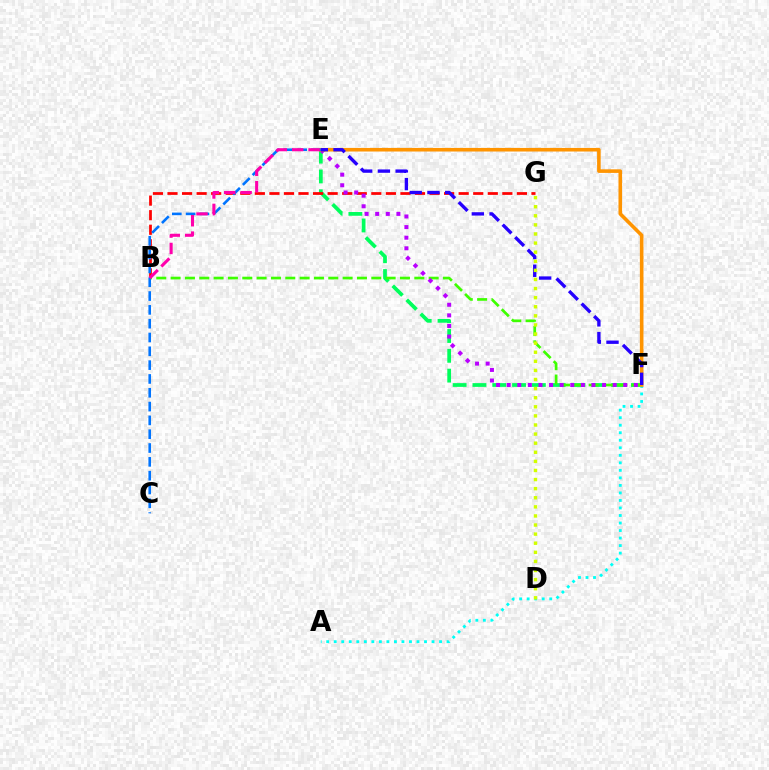{('E', 'F'): [{'color': '#00ff5c', 'line_style': 'dashed', 'thickness': 2.69}, {'color': '#b900ff', 'line_style': 'dotted', 'thickness': 2.88}, {'color': '#ff9400', 'line_style': 'solid', 'thickness': 2.59}, {'color': '#2500ff', 'line_style': 'dashed', 'thickness': 2.41}], ('A', 'F'): [{'color': '#00fff6', 'line_style': 'dotted', 'thickness': 2.04}], ('B', 'G'): [{'color': '#ff0000', 'line_style': 'dashed', 'thickness': 1.98}], ('B', 'F'): [{'color': '#3dff00', 'line_style': 'dashed', 'thickness': 1.95}], ('C', 'E'): [{'color': '#0074ff', 'line_style': 'dashed', 'thickness': 1.88}], ('B', 'E'): [{'color': '#ff00ac', 'line_style': 'dashed', 'thickness': 2.22}], ('D', 'G'): [{'color': '#d1ff00', 'line_style': 'dotted', 'thickness': 2.47}]}